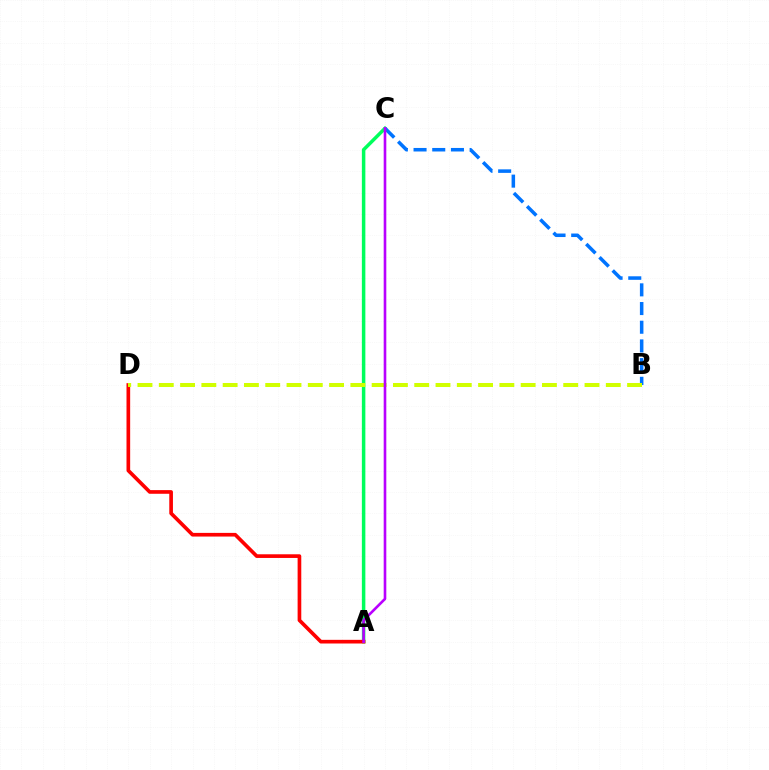{('A', 'C'): [{'color': '#00ff5c', 'line_style': 'solid', 'thickness': 2.52}, {'color': '#b900ff', 'line_style': 'solid', 'thickness': 1.89}], ('A', 'D'): [{'color': '#ff0000', 'line_style': 'solid', 'thickness': 2.64}], ('B', 'C'): [{'color': '#0074ff', 'line_style': 'dashed', 'thickness': 2.54}], ('B', 'D'): [{'color': '#d1ff00', 'line_style': 'dashed', 'thickness': 2.89}]}